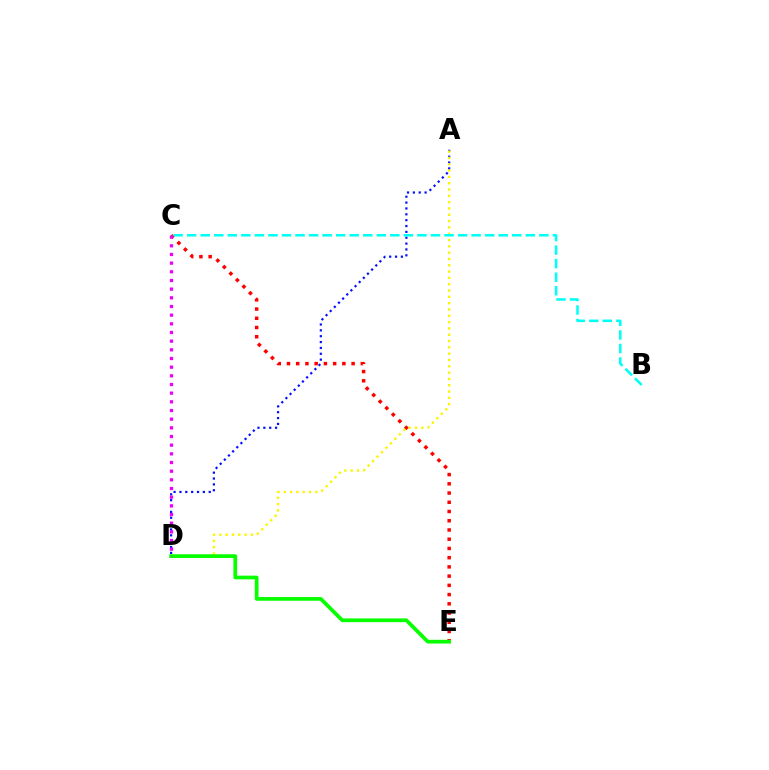{('A', 'D'): [{'color': '#0010ff', 'line_style': 'dotted', 'thickness': 1.59}, {'color': '#fcf500', 'line_style': 'dotted', 'thickness': 1.72}], ('C', 'E'): [{'color': '#ff0000', 'line_style': 'dotted', 'thickness': 2.51}], ('D', 'E'): [{'color': '#08ff00', 'line_style': 'solid', 'thickness': 2.68}], ('B', 'C'): [{'color': '#00fff6', 'line_style': 'dashed', 'thickness': 1.84}], ('C', 'D'): [{'color': '#ee00ff', 'line_style': 'dotted', 'thickness': 2.36}]}